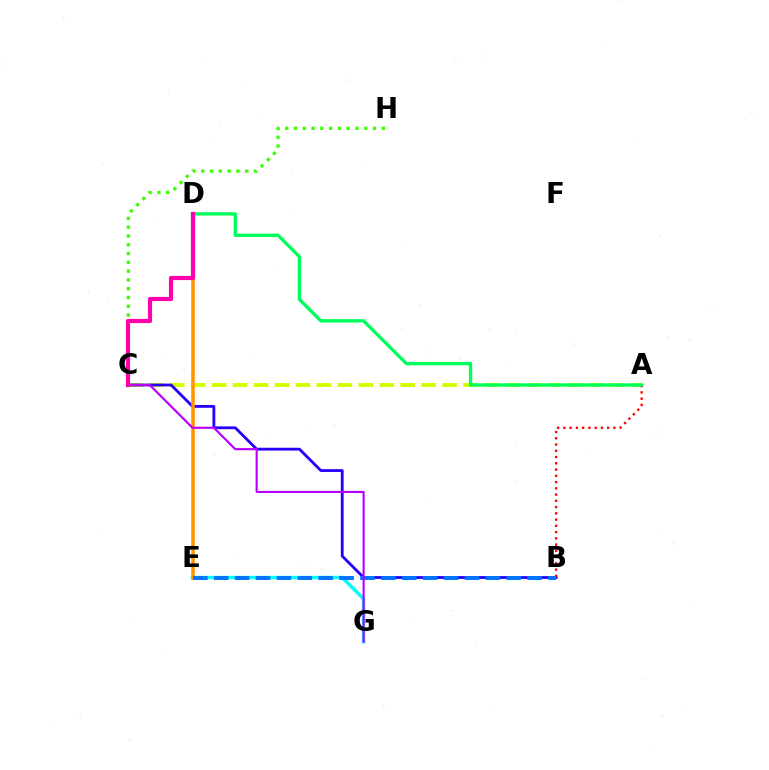{('A', 'C'): [{'color': '#d1ff00', 'line_style': 'dashed', 'thickness': 2.85}], ('B', 'C'): [{'color': '#2500ff', 'line_style': 'solid', 'thickness': 2.03}], ('E', 'G'): [{'color': '#00fff6', 'line_style': 'solid', 'thickness': 2.48}], ('C', 'H'): [{'color': '#3dff00', 'line_style': 'dotted', 'thickness': 2.39}], ('D', 'E'): [{'color': '#ff9400', 'line_style': 'solid', 'thickness': 2.53}], ('A', 'B'): [{'color': '#ff0000', 'line_style': 'dotted', 'thickness': 1.7}], ('B', 'E'): [{'color': '#0074ff', 'line_style': 'dashed', 'thickness': 2.84}], ('A', 'D'): [{'color': '#00ff5c', 'line_style': 'solid', 'thickness': 2.41}], ('C', 'G'): [{'color': '#b900ff', 'line_style': 'solid', 'thickness': 1.55}], ('C', 'D'): [{'color': '#ff00ac', 'line_style': 'solid', 'thickness': 3.0}]}